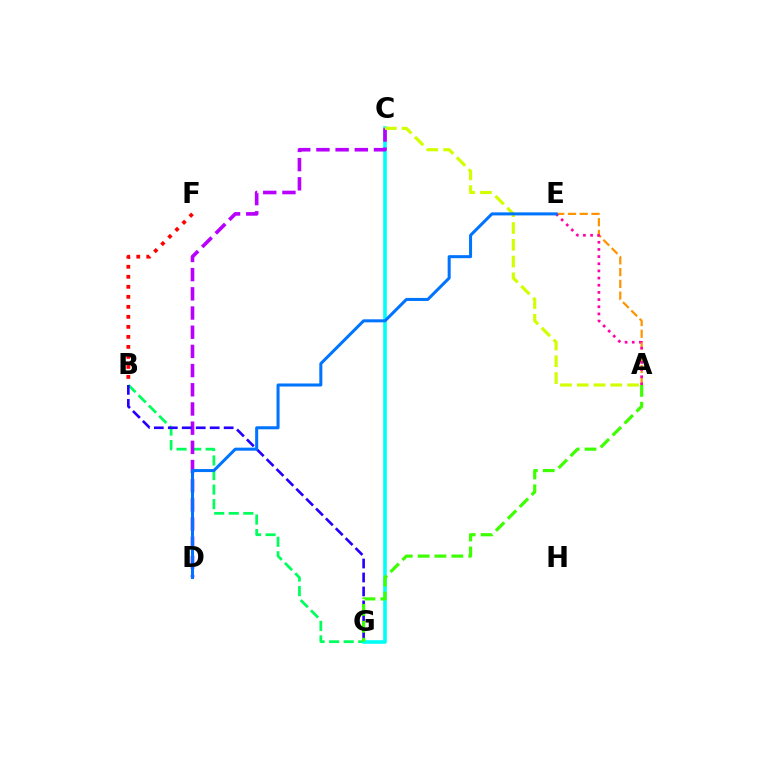{('B', 'G'): [{'color': '#00ff5c', 'line_style': 'dashed', 'thickness': 1.98}, {'color': '#2500ff', 'line_style': 'dashed', 'thickness': 1.9}], ('A', 'E'): [{'color': '#ff9400', 'line_style': 'dashed', 'thickness': 1.6}, {'color': '#ff00ac', 'line_style': 'dotted', 'thickness': 1.95}], ('C', 'G'): [{'color': '#00fff6', 'line_style': 'solid', 'thickness': 2.6}], ('C', 'D'): [{'color': '#b900ff', 'line_style': 'dashed', 'thickness': 2.61}], ('B', 'F'): [{'color': '#ff0000', 'line_style': 'dotted', 'thickness': 2.72}], ('A', 'C'): [{'color': '#d1ff00', 'line_style': 'dashed', 'thickness': 2.28}], ('A', 'G'): [{'color': '#3dff00', 'line_style': 'dashed', 'thickness': 2.29}], ('D', 'E'): [{'color': '#0074ff', 'line_style': 'solid', 'thickness': 2.18}]}